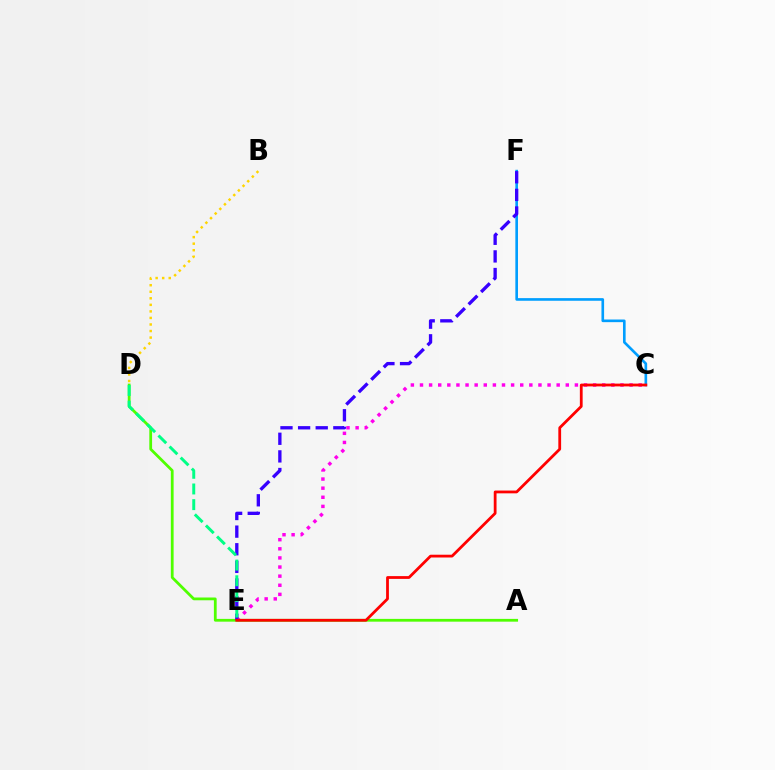{('C', 'E'): [{'color': '#ff00ed', 'line_style': 'dotted', 'thickness': 2.48}, {'color': '#ff0000', 'line_style': 'solid', 'thickness': 2.0}], ('C', 'F'): [{'color': '#009eff', 'line_style': 'solid', 'thickness': 1.9}], ('A', 'D'): [{'color': '#4fff00', 'line_style': 'solid', 'thickness': 2.0}], ('E', 'F'): [{'color': '#3700ff', 'line_style': 'dashed', 'thickness': 2.39}], ('B', 'D'): [{'color': '#ffd500', 'line_style': 'dotted', 'thickness': 1.78}], ('D', 'E'): [{'color': '#00ff86', 'line_style': 'dashed', 'thickness': 2.13}]}